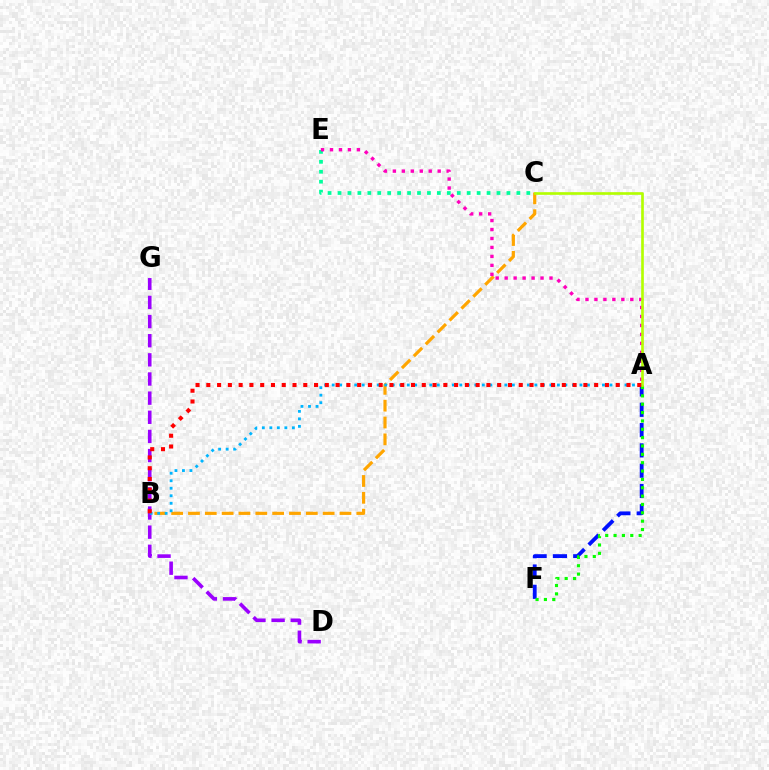{('D', 'G'): [{'color': '#9b00ff', 'line_style': 'dashed', 'thickness': 2.6}], ('C', 'E'): [{'color': '#00ff9d', 'line_style': 'dotted', 'thickness': 2.7}], ('A', 'F'): [{'color': '#0010ff', 'line_style': 'dashed', 'thickness': 2.76}, {'color': '#08ff00', 'line_style': 'dotted', 'thickness': 2.27}], ('B', 'C'): [{'color': '#ffa500', 'line_style': 'dashed', 'thickness': 2.29}], ('A', 'E'): [{'color': '#ff00bd', 'line_style': 'dotted', 'thickness': 2.44}], ('A', 'B'): [{'color': '#00b5ff', 'line_style': 'dotted', 'thickness': 2.04}, {'color': '#ff0000', 'line_style': 'dotted', 'thickness': 2.93}], ('A', 'C'): [{'color': '#b3ff00', 'line_style': 'solid', 'thickness': 1.91}]}